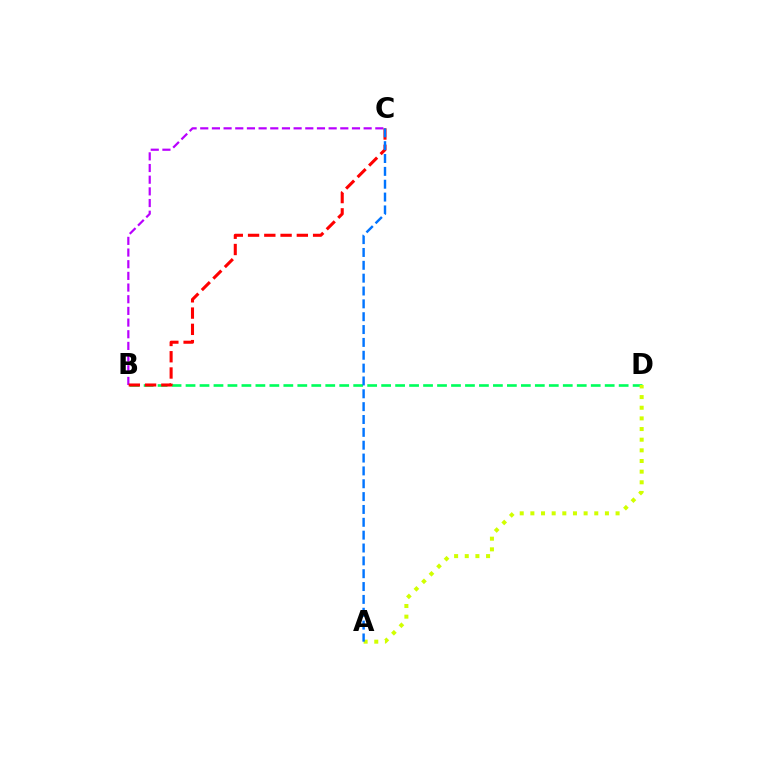{('B', 'D'): [{'color': '#00ff5c', 'line_style': 'dashed', 'thickness': 1.9}], ('B', 'C'): [{'color': '#b900ff', 'line_style': 'dashed', 'thickness': 1.59}, {'color': '#ff0000', 'line_style': 'dashed', 'thickness': 2.21}], ('A', 'D'): [{'color': '#d1ff00', 'line_style': 'dotted', 'thickness': 2.89}], ('A', 'C'): [{'color': '#0074ff', 'line_style': 'dashed', 'thickness': 1.75}]}